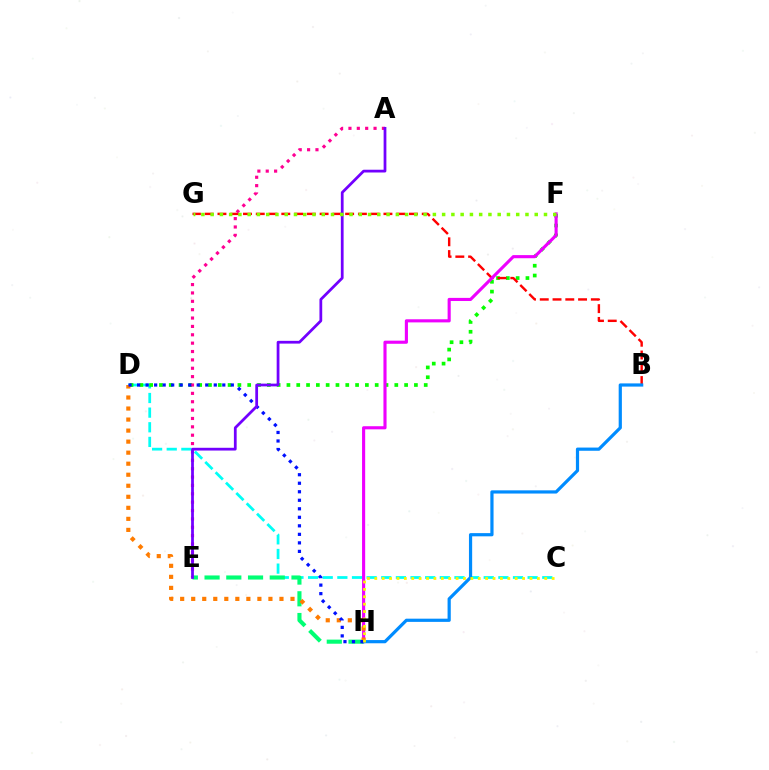{('C', 'D'): [{'color': '#00fff6', 'line_style': 'dashed', 'thickness': 1.99}], ('D', 'F'): [{'color': '#08ff00', 'line_style': 'dotted', 'thickness': 2.66}], ('B', 'G'): [{'color': '#ff0000', 'line_style': 'dashed', 'thickness': 1.73}], ('F', 'H'): [{'color': '#ee00ff', 'line_style': 'solid', 'thickness': 2.24}], ('A', 'E'): [{'color': '#ff0094', 'line_style': 'dotted', 'thickness': 2.27}, {'color': '#7200ff', 'line_style': 'solid', 'thickness': 1.99}], ('E', 'H'): [{'color': '#00ff74', 'line_style': 'dashed', 'thickness': 2.95}], ('D', 'H'): [{'color': '#ff7c00', 'line_style': 'dotted', 'thickness': 3.0}, {'color': '#0010ff', 'line_style': 'dotted', 'thickness': 2.31}], ('B', 'H'): [{'color': '#008cff', 'line_style': 'solid', 'thickness': 2.31}], ('C', 'H'): [{'color': '#fcf500', 'line_style': 'dotted', 'thickness': 2.01}], ('F', 'G'): [{'color': '#84ff00', 'line_style': 'dotted', 'thickness': 2.52}]}